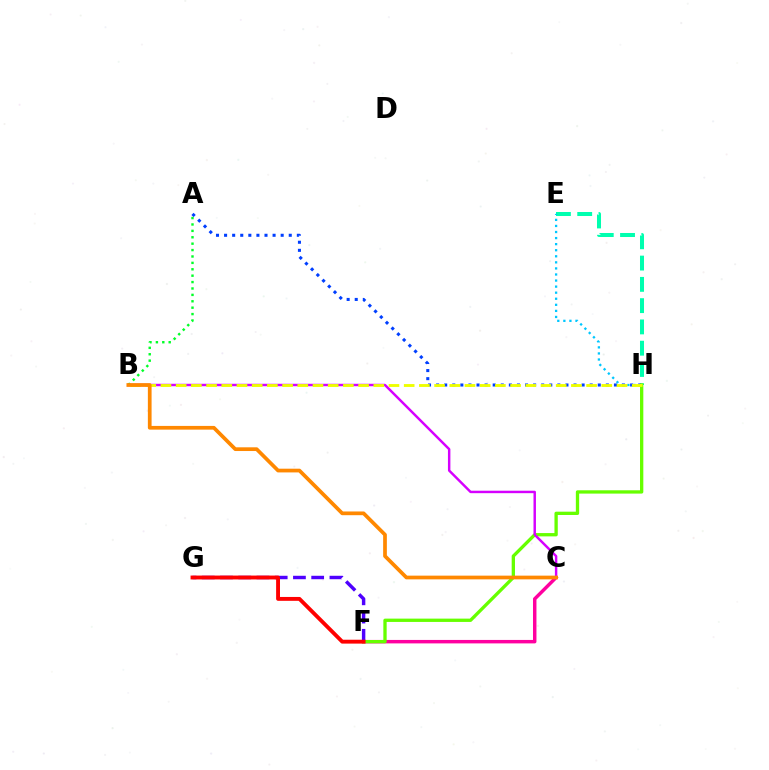{('C', 'F'): [{'color': '#ff00a0', 'line_style': 'solid', 'thickness': 2.49}], ('E', 'H'): [{'color': '#00ffaf', 'line_style': 'dashed', 'thickness': 2.89}, {'color': '#00c7ff', 'line_style': 'dotted', 'thickness': 1.65}], ('F', 'G'): [{'color': '#4f00ff', 'line_style': 'dashed', 'thickness': 2.48}, {'color': '#ff0000', 'line_style': 'solid', 'thickness': 2.79}], ('A', 'H'): [{'color': '#003fff', 'line_style': 'dotted', 'thickness': 2.2}], ('F', 'H'): [{'color': '#66ff00', 'line_style': 'solid', 'thickness': 2.38}], ('B', 'C'): [{'color': '#d600ff', 'line_style': 'solid', 'thickness': 1.76}, {'color': '#ff8800', 'line_style': 'solid', 'thickness': 2.68}], ('A', 'B'): [{'color': '#00ff27', 'line_style': 'dotted', 'thickness': 1.74}], ('B', 'H'): [{'color': '#eeff00', 'line_style': 'dashed', 'thickness': 2.06}]}